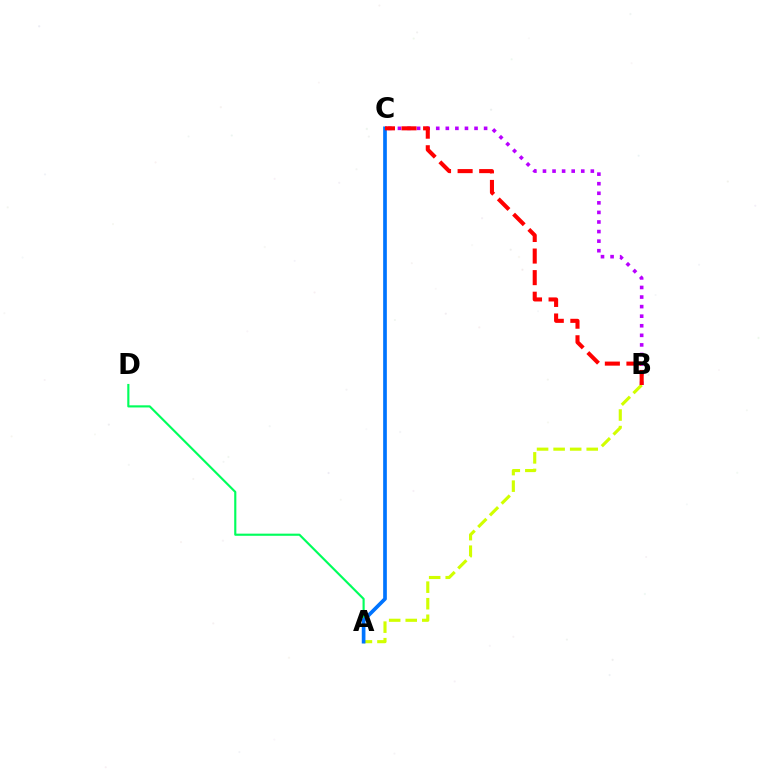{('A', 'B'): [{'color': '#d1ff00', 'line_style': 'dashed', 'thickness': 2.25}], ('A', 'D'): [{'color': '#00ff5c', 'line_style': 'solid', 'thickness': 1.55}], ('A', 'C'): [{'color': '#0074ff', 'line_style': 'solid', 'thickness': 2.65}], ('B', 'C'): [{'color': '#b900ff', 'line_style': 'dotted', 'thickness': 2.6}, {'color': '#ff0000', 'line_style': 'dashed', 'thickness': 2.93}]}